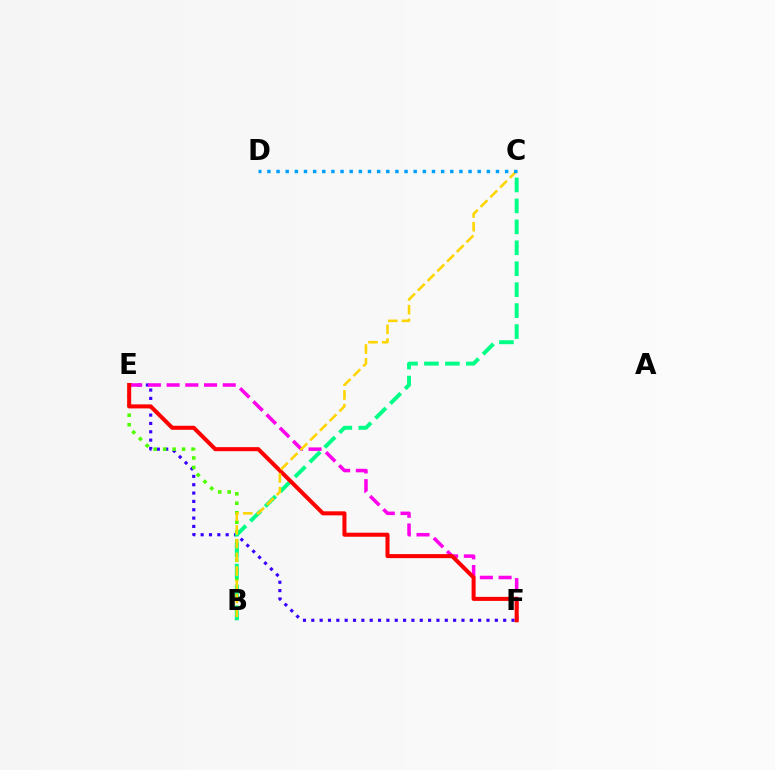{('E', 'F'): [{'color': '#3700ff', 'line_style': 'dotted', 'thickness': 2.27}, {'color': '#ff00ed', 'line_style': 'dashed', 'thickness': 2.54}, {'color': '#ff0000', 'line_style': 'solid', 'thickness': 2.91}], ('B', 'E'): [{'color': '#4fff00', 'line_style': 'dotted', 'thickness': 2.57}], ('B', 'C'): [{'color': '#00ff86', 'line_style': 'dashed', 'thickness': 2.84}, {'color': '#ffd500', 'line_style': 'dashed', 'thickness': 1.87}], ('C', 'D'): [{'color': '#009eff', 'line_style': 'dotted', 'thickness': 2.48}]}